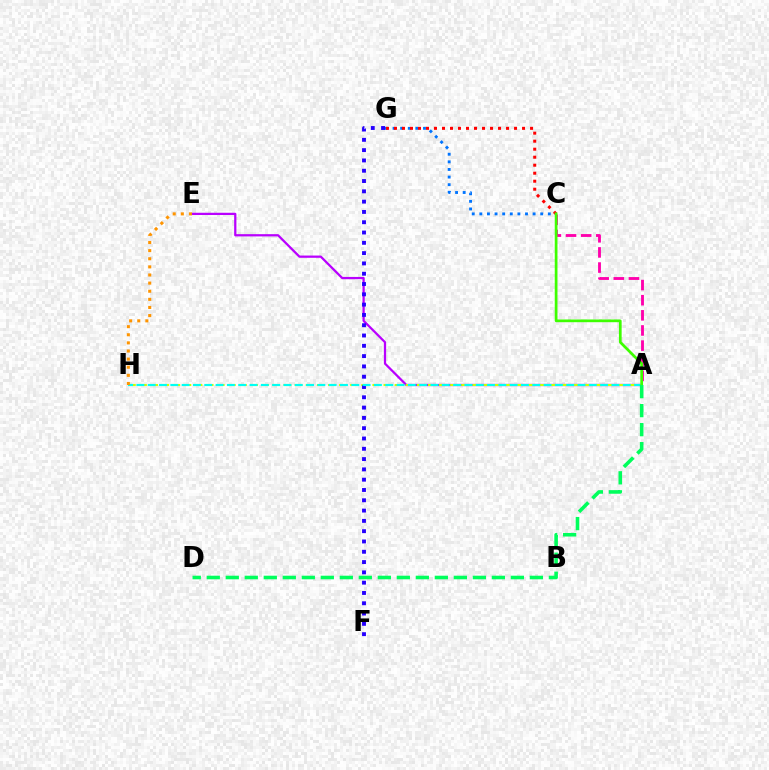{('A', 'E'): [{'color': '#b900ff', 'line_style': 'solid', 'thickness': 1.62}], ('C', 'G'): [{'color': '#0074ff', 'line_style': 'dotted', 'thickness': 2.07}, {'color': '#ff0000', 'line_style': 'dotted', 'thickness': 2.18}], ('A', 'H'): [{'color': '#d1ff00', 'line_style': 'dashed', 'thickness': 1.51}, {'color': '#00fff6', 'line_style': 'dashed', 'thickness': 1.54}], ('F', 'G'): [{'color': '#2500ff', 'line_style': 'dotted', 'thickness': 2.8}], ('A', 'C'): [{'color': '#ff00ac', 'line_style': 'dashed', 'thickness': 2.06}, {'color': '#3dff00', 'line_style': 'solid', 'thickness': 1.96}], ('A', 'D'): [{'color': '#00ff5c', 'line_style': 'dashed', 'thickness': 2.58}], ('E', 'H'): [{'color': '#ff9400', 'line_style': 'dotted', 'thickness': 2.21}]}